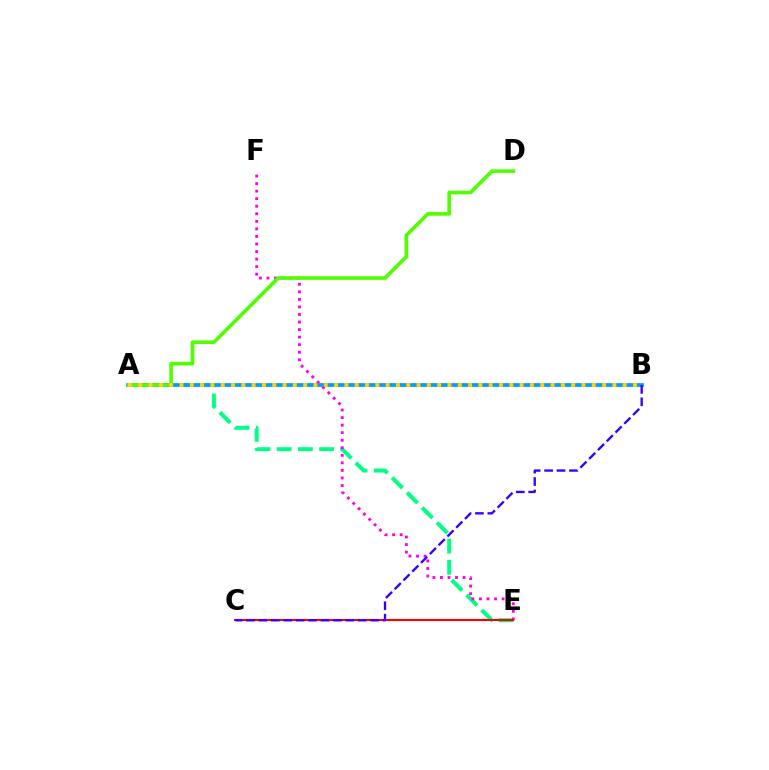{('A', 'E'): [{'color': '#00ff86', 'line_style': 'dashed', 'thickness': 2.88}], ('A', 'B'): [{'color': '#009eff', 'line_style': 'solid', 'thickness': 2.71}, {'color': '#ffd500', 'line_style': 'dotted', 'thickness': 2.8}], ('E', 'F'): [{'color': '#ff00ed', 'line_style': 'dotted', 'thickness': 2.05}], ('A', 'D'): [{'color': '#4fff00', 'line_style': 'solid', 'thickness': 2.6}], ('C', 'E'): [{'color': '#ff0000', 'line_style': 'solid', 'thickness': 1.51}], ('B', 'C'): [{'color': '#3700ff', 'line_style': 'dashed', 'thickness': 1.69}]}